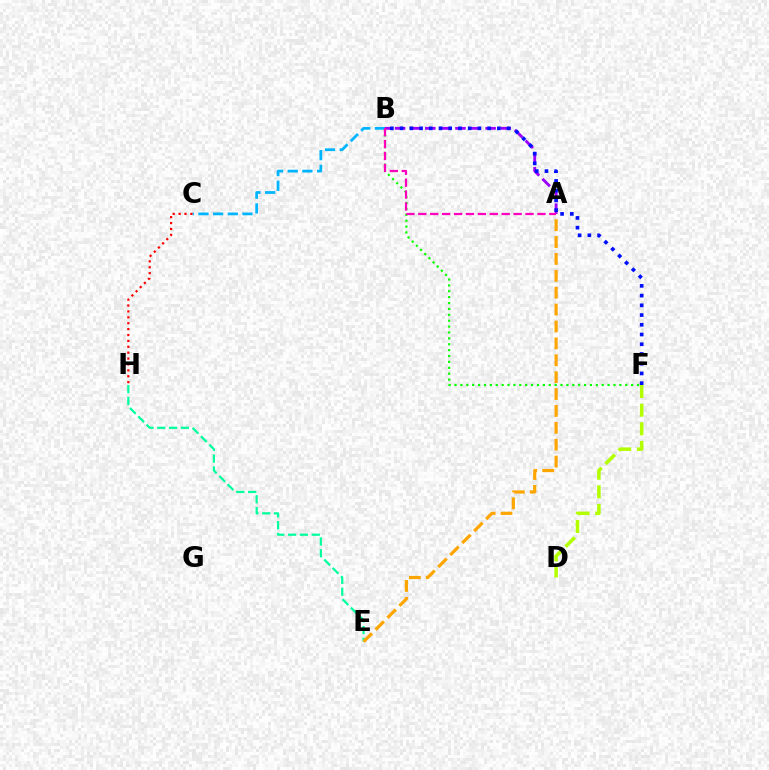{('B', 'F'): [{'color': '#08ff00', 'line_style': 'dotted', 'thickness': 1.6}, {'color': '#0010ff', 'line_style': 'dotted', 'thickness': 2.64}], ('E', 'H'): [{'color': '#00ff9d', 'line_style': 'dashed', 'thickness': 1.61}], ('A', 'E'): [{'color': '#ffa500', 'line_style': 'dashed', 'thickness': 2.29}], ('D', 'F'): [{'color': '#b3ff00', 'line_style': 'dashed', 'thickness': 2.53}], ('B', 'C'): [{'color': '#00b5ff', 'line_style': 'dashed', 'thickness': 1.99}], ('A', 'B'): [{'color': '#9b00ff', 'line_style': 'dashed', 'thickness': 2.05}, {'color': '#ff00bd', 'line_style': 'dashed', 'thickness': 1.62}], ('C', 'H'): [{'color': '#ff0000', 'line_style': 'dotted', 'thickness': 1.6}]}